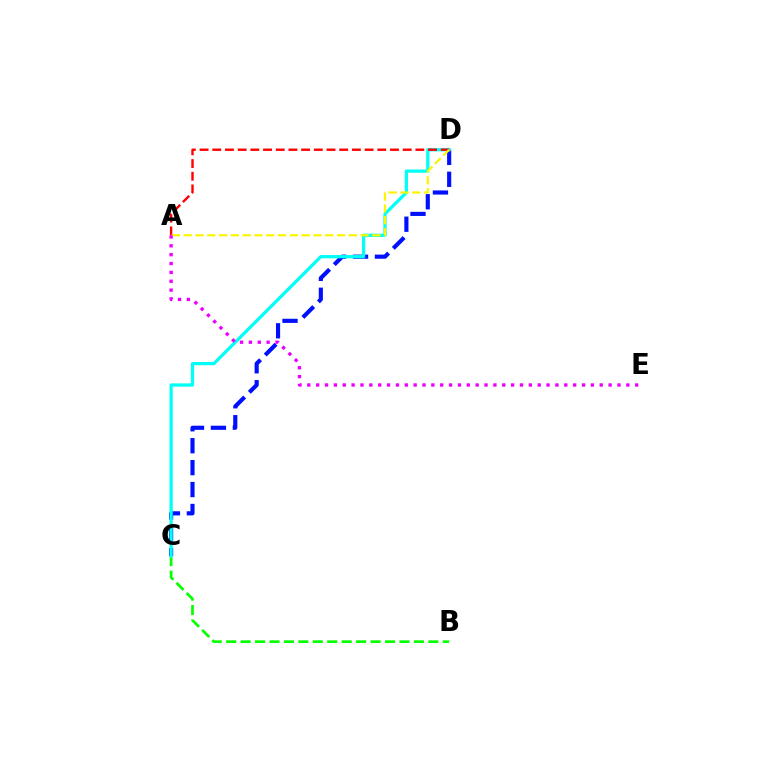{('C', 'D'): [{'color': '#0010ff', 'line_style': 'dashed', 'thickness': 2.98}, {'color': '#00fff6', 'line_style': 'solid', 'thickness': 2.33}], ('B', 'C'): [{'color': '#08ff00', 'line_style': 'dashed', 'thickness': 1.96}], ('A', 'D'): [{'color': '#ff0000', 'line_style': 'dashed', 'thickness': 1.72}, {'color': '#fcf500', 'line_style': 'dashed', 'thickness': 1.6}], ('A', 'E'): [{'color': '#ee00ff', 'line_style': 'dotted', 'thickness': 2.41}]}